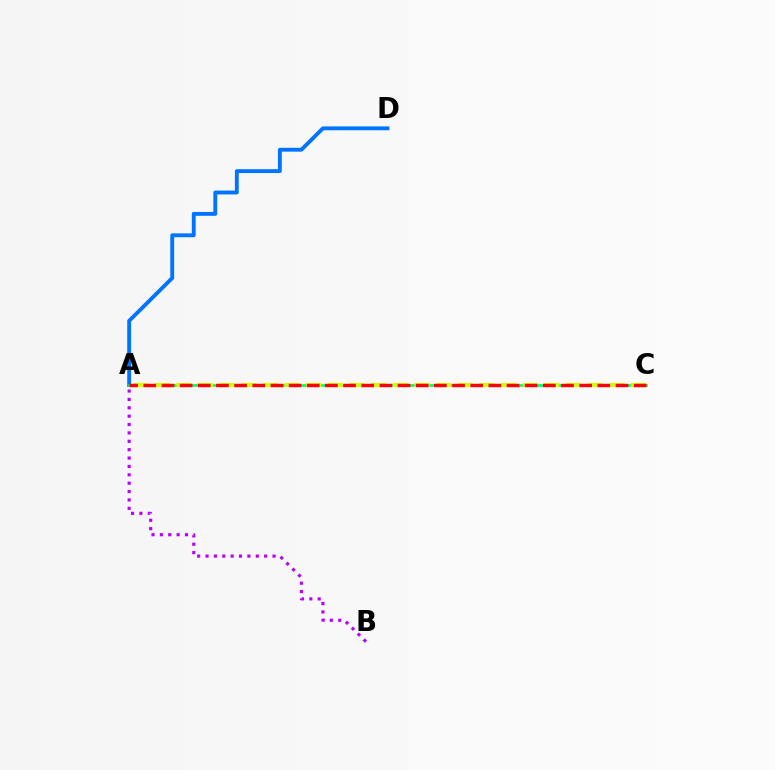{('A', 'D'): [{'color': '#0074ff', 'line_style': 'solid', 'thickness': 2.78}], ('A', 'C'): [{'color': '#00ff5c', 'line_style': 'solid', 'thickness': 1.92}, {'color': '#d1ff00', 'line_style': 'dashed', 'thickness': 2.94}, {'color': '#ff0000', 'line_style': 'dashed', 'thickness': 2.47}], ('A', 'B'): [{'color': '#b900ff', 'line_style': 'dotted', 'thickness': 2.28}]}